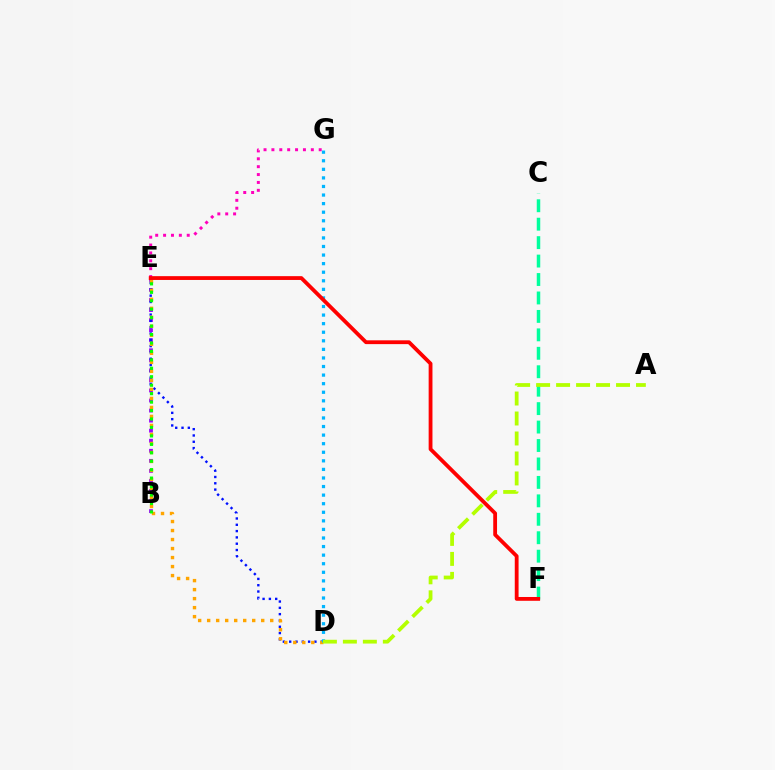{('B', 'E'): [{'color': '#9b00ff', 'line_style': 'dotted', 'thickness': 2.73}, {'color': '#08ff00', 'line_style': 'dotted', 'thickness': 2.29}], ('E', 'G'): [{'color': '#ff00bd', 'line_style': 'dotted', 'thickness': 2.14}], ('D', 'E'): [{'color': '#0010ff', 'line_style': 'dotted', 'thickness': 1.71}, {'color': '#ffa500', 'line_style': 'dotted', 'thickness': 2.45}], ('C', 'F'): [{'color': '#00ff9d', 'line_style': 'dashed', 'thickness': 2.51}], ('D', 'G'): [{'color': '#00b5ff', 'line_style': 'dotted', 'thickness': 2.33}], ('A', 'D'): [{'color': '#b3ff00', 'line_style': 'dashed', 'thickness': 2.71}], ('E', 'F'): [{'color': '#ff0000', 'line_style': 'solid', 'thickness': 2.74}]}